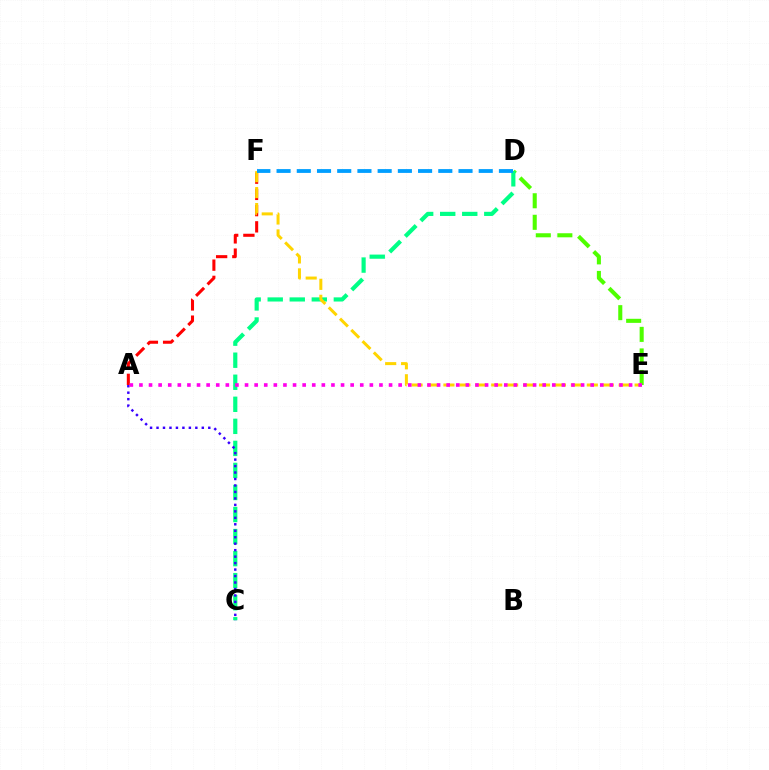{('D', 'E'): [{'color': '#4fff00', 'line_style': 'dashed', 'thickness': 2.93}], ('C', 'D'): [{'color': '#00ff86', 'line_style': 'dashed', 'thickness': 2.99}], ('A', 'F'): [{'color': '#ff0000', 'line_style': 'dashed', 'thickness': 2.2}], ('E', 'F'): [{'color': '#ffd500', 'line_style': 'dashed', 'thickness': 2.16}], ('A', 'C'): [{'color': '#3700ff', 'line_style': 'dotted', 'thickness': 1.76}], ('D', 'F'): [{'color': '#009eff', 'line_style': 'dashed', 'thickness': 2.75}], ('A', 'E'): [{'color': '#ff00ed', 'line_style': 'dotted', 'thickness': 2.61}]}